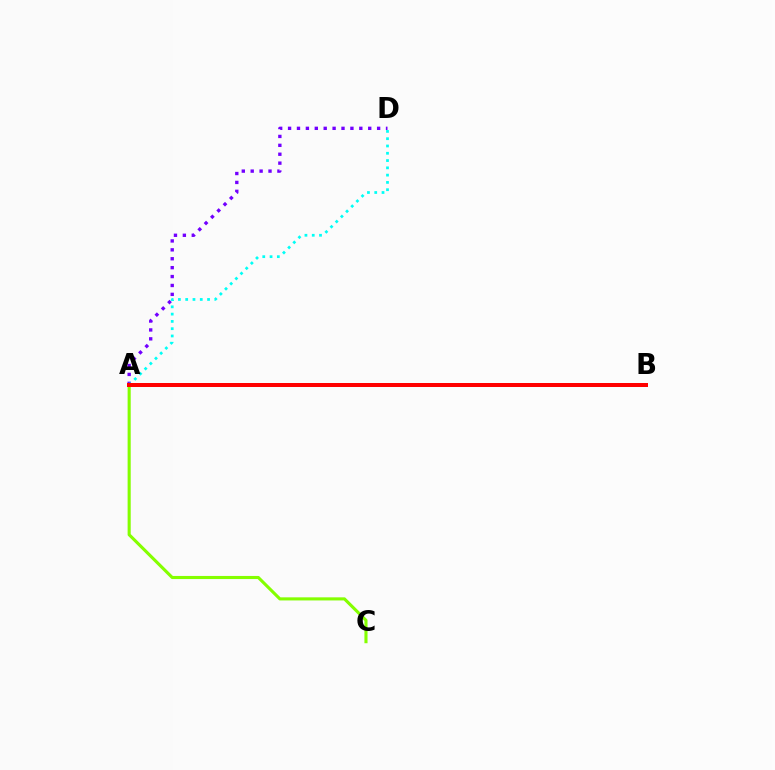{('A', 'D'): [{'color': '#7200ff', 'line_style': 'dotted', 'thickness': 2.42}, {'color': '#00fff6', 'line_style': 'dotted', 'thickness': 1.98}], ('A', 'C'): [{'color': '#84ff00', 'line_style': 'solid', 'thickness': 2.23}], ('A', 'B'): [{'color': '#ff0000', 'line_style': 'solid', 'thickness': 2.88}]}